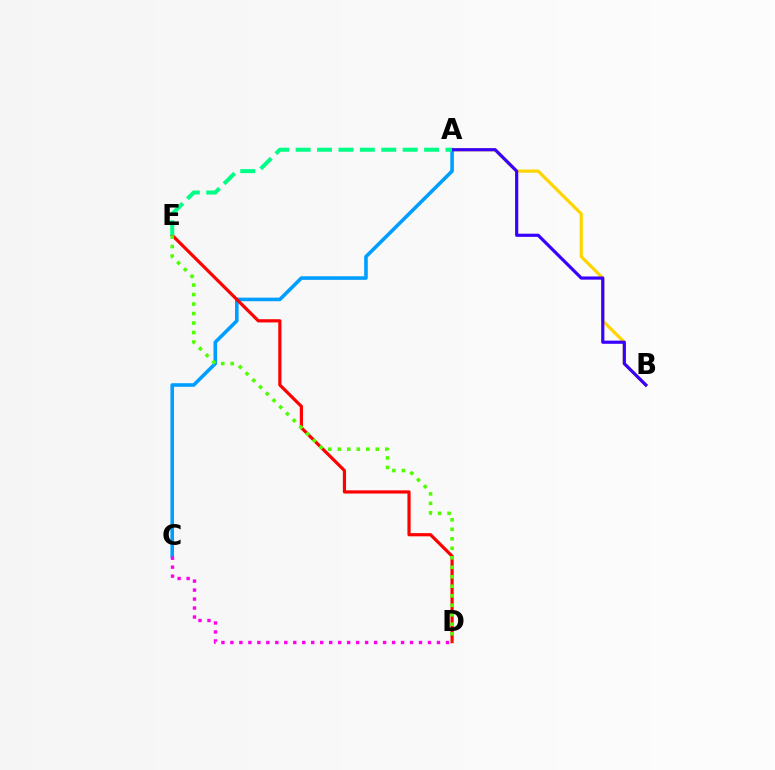{('A', 'B'): [{'color': '#ffd500', 'line_style': 'solid', 'thickness': 2.3}, {'color': '#3700ff', 'line_style': 'solid', 'thickness': 2.28}], ('A', 'C'): [{'color': '#009eff', 'line_style': 'solid', 'thickness': 2.58}], ('D', 'E'): [{'color': '#ff0000', 'line_style': 'solid', 'thickness': 2.3}, {'color': '#4fff00', 'line_style': 'dotted', 'thickness': 2.58}], ('C', 'D'): [{'color': '#ff00ed', 'line_style': 'dotted', 'thickness': 2.44}], ('A', 'E'): [{'color': '#00ff86', 'line_style': 'dashed', 'thickness': 2.91}]}